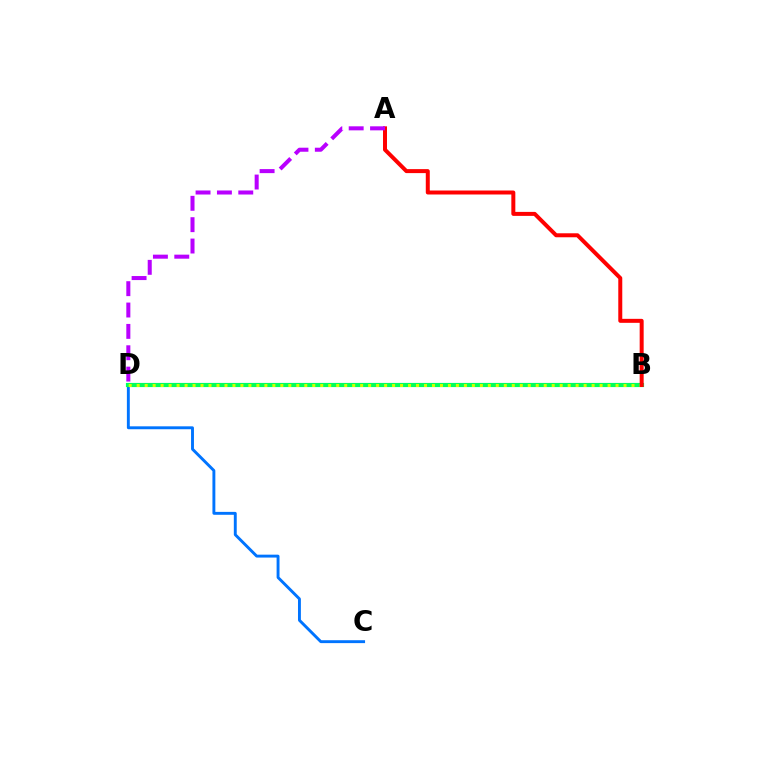{('C', 'D'): [{'color': '#0074ff', 'line_style': 'solid', 'thickness': 2.09}], ('B', 'D'): [{'color': '#00ff5c', 'line_style': 'solid', 'thickness': 3.0}, {'color': '#d1ff00', 'line_style': 'dotted', 'thickness': 2.17}], ('A', 'B'): [{'color': '#ff0000', 'line_style': 'solid', 'thickness': 2.87}], ('A', 'D'): [{'color': '#b900ff', 'line_style': 'dashed', 'thickness': 2.9}]}